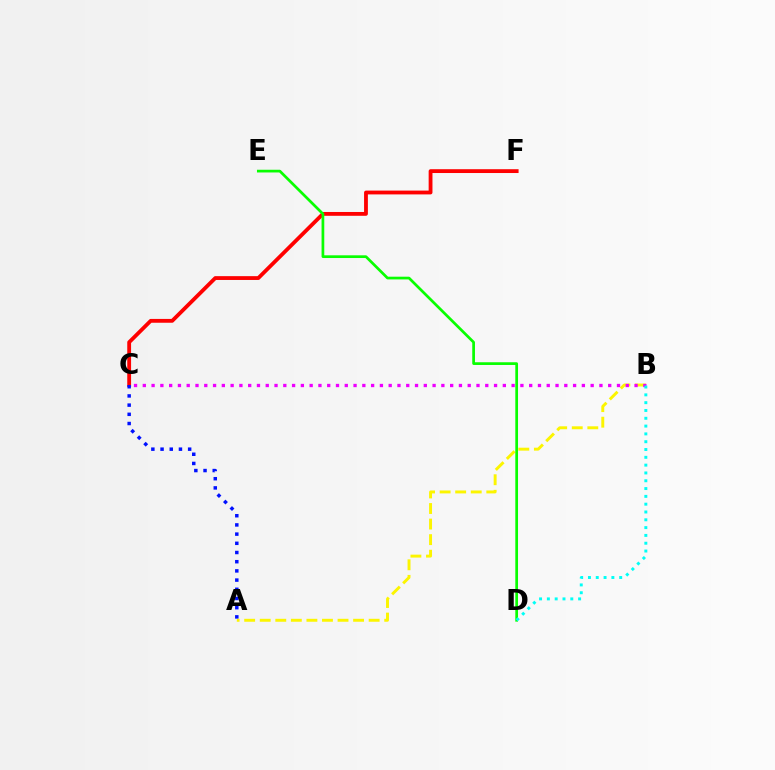{('A', 'B'): [{'color': '#fcf500', 'line_style': 'dashed', 'thickness': 2.11}], ('C', 'F'): [{'color': '#ff0000', 'line_style': 'solid', 'thickness': 2.75}], ('B', 'C'): [{'color': '#ee00ff', 'line_style': 'dotted', 'thickness': 2.39}], ('D', 'E'): [{'color': '#08ff00', 'line_style': 'solid', 'thickness': 1.96}], ('A', 'C'): [{'color': '#0010ff', 'line_style': 'dotted', 'thickness': 2.5}], ('B', 'D'): [{'color': '#00fff6', 'line_style': 'dotted', 'thickness': 2.12}]}